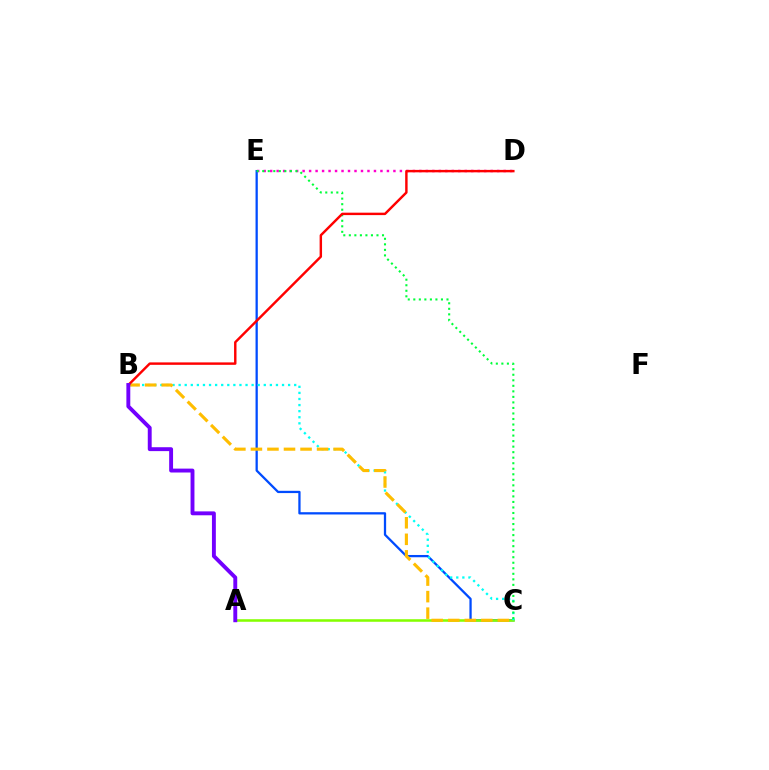{('D', 'E'): [{'color': '#ff00cf', 'line_style': 'dotted', 'thickness': 1.76}], ('C', 'E'): [{'color': '#004bff', 'line_style': 'solid', 'thickness': 1.64}, {'color': '#00ff39', 'line_style': 'dotted', 'thickness': 1.5}], ('A', 'C'): [{'color': '#84ff00', 'line_style': 'solid', 'thickness': 1.84}], ('B', 'C'): [{'color': '#00fff6', 'line_style': 'dotted', 'thickness': 1.65}, {'color': '#ffbd00', 'line_style': 'dashed', 'thickness': 2.25}], ('B', 'D'): [{'color': '#ff0000', 'line_style': 'solid', 'thickness': 1.75}], ('A', 'B'): [{'color': '#7200ff', 'line_style': 'solid', 'thickness': 2.81}]}